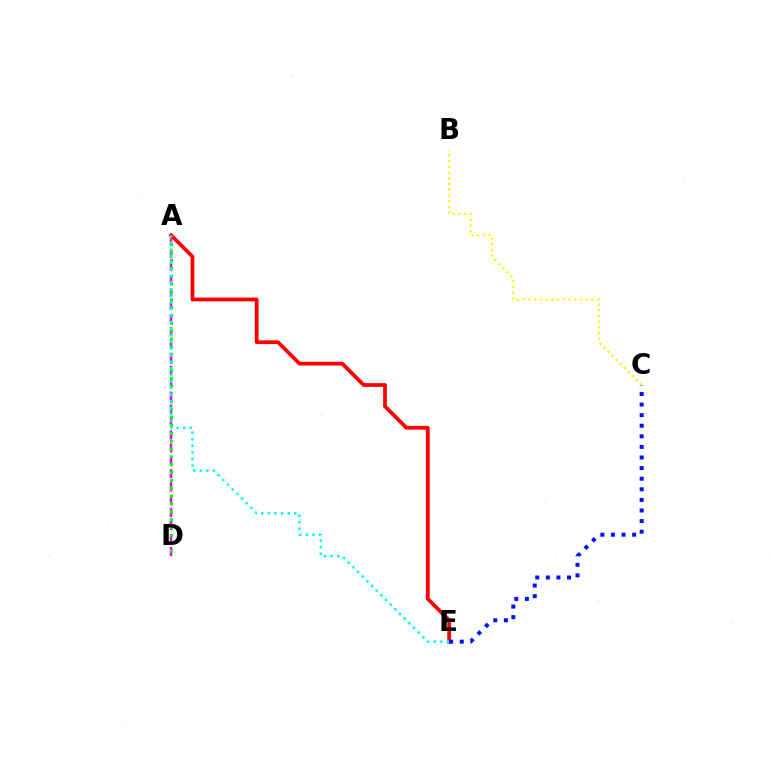{('A', 'D'): [{'color': '#ee00ff', 'line_style': 'dashed', 'thickness': 1.76}, {'color': '#08ff00', 'line_style': 'dotted', 'thickness': 2.13}], ('A', 'E'): [{'color': '#ff0000', 'line_style': 'solid', 'thickness': 2.71}, {'color': '#00fff6', 'line_style': 'dotted', 'thickness': 1.79}], ('B', 'C'): [{'color': '#fcf500', 'line_style': 'dotted', 'thickness': 1.55}], ('C', 'E'): [{'color': '#0010ff', 'line_style': 'dotted', 'thickness': 2.88}]}